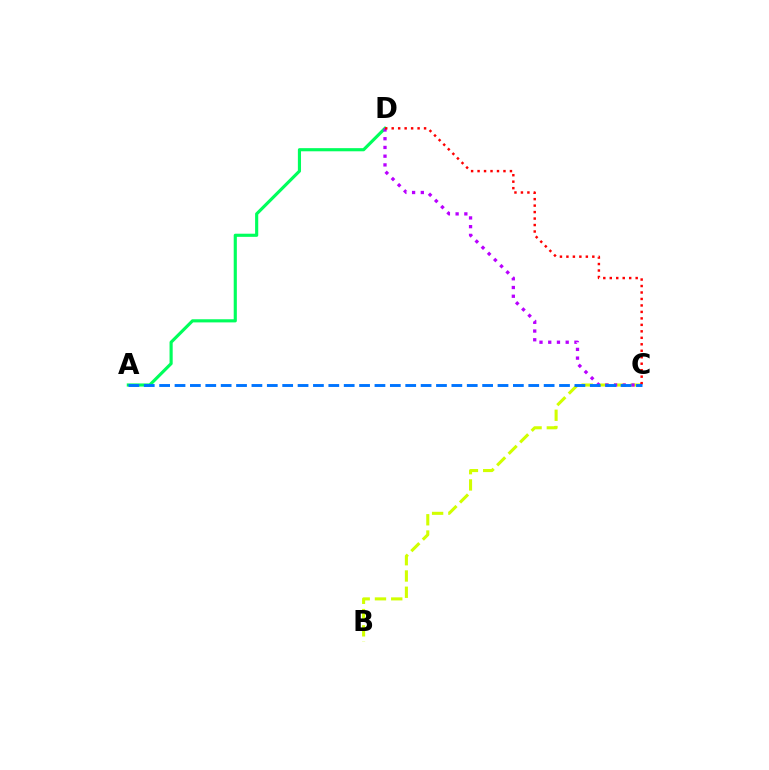{('A', 'D'): [{'color': '#00ff5c', 'line_style': 'solid', 'thickness': 2.26}], ('B', 'C'): [{'color': '#d1ff00', 'line_style': 'dashed', 'thickness': 2.21}], ('C', 'D'): [{'color': '#b900ff', 'line_style': 'dotted', 'thickness': 2.37}, {'color': '#ff0000', 'line_style': 'dotted', 'thickness': 1.76}], ('A', 'C'): [{'color': '#0074ff', 'line_style': 'dashed', 'thickness': 2.09}]}